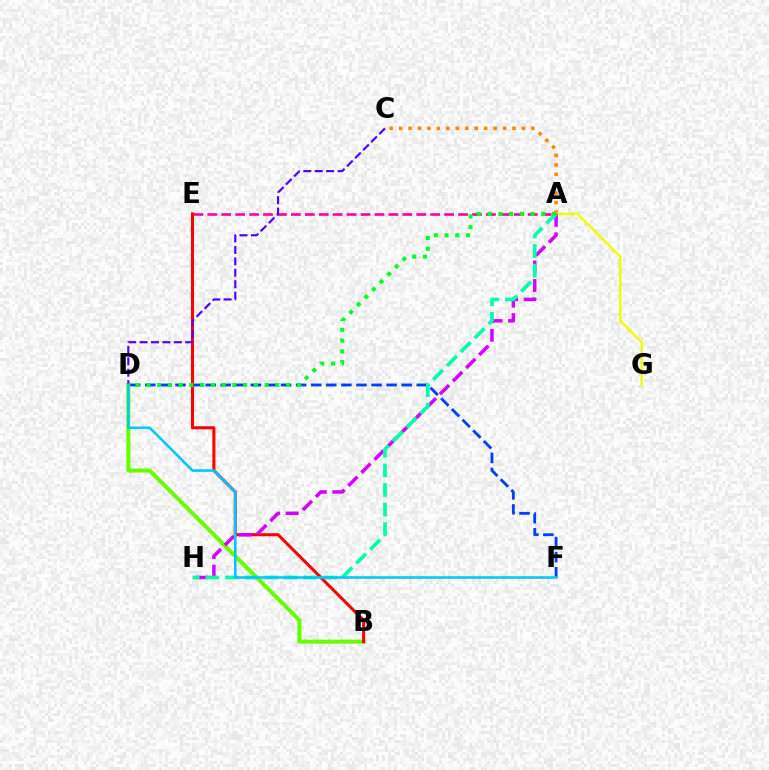{('D', 'F'): [{'color': '#003fff', 'line_style': 'dashed', 'thickness': 2.05}, {'color': '#00c7ff', 'line_style': 'solid', 'thickness': 1.85}], ('A', 'C'): [{'color': '#ff8800', 'line_style': 'dotted', 'thickness': 2.57}], ('A', 'G'): [{'color': '#eeff00', 'line_style': 'solid', 'thickness': 1.74}], ('B', 'D'): [{'color': '#66ff00', 'line_style': 'solid', 'thickness': 2.91}], ('A', 'E'): [{'color': '#ff00a0', 'line_style': 'dashed', 'thickness': 1.89}], ('B', 'E'): [{'color': '#ff0000', 'line_style': 'solid', 'thickness': 2.2}], ('A', 'H'): [{'color': '#d600ff', 'line_style': 'dashed', 'thickness': 2.51}, {'color': '#00ffaf', 'line_style': 'dashed', 'thickness': 2.66}], ('C', 'D'): [{'color': '#4f00ff', 'line_style': 'dashed', 'thickness': 1.55}], ('A', 'D'): [{'color': '#00ff27', 'line_style': 'dotted', 'thickness': 2.92}]}